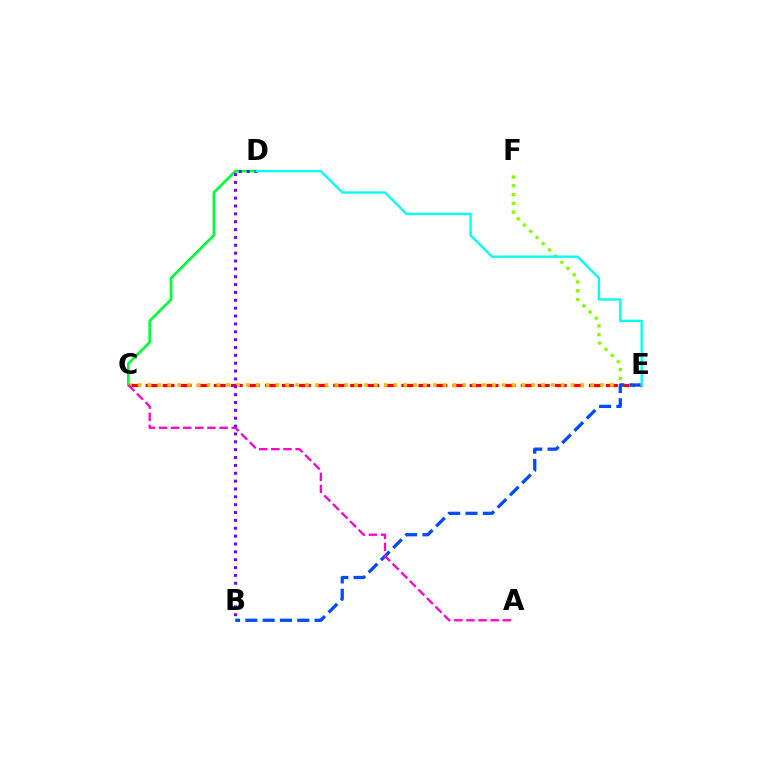{('C', 'E'): [{'color': '#ff0000', 'line_style': 'dashed', 'thickness': 2.32}, {'color': '#ffbd00', 'line_style': 'dotted', 'thickness': 2.67}], ('E', 'F'): [{'color': '#84ff00', 'line_style': 'dotted', 'thickness': 2.38}], ('C', 'D'): [{'color': '#00ff39', 'line_style': 'solid', 'thickness': 1.93}], ('B', 'E'): [{'color': '#004bff', 'line_style': 'dashed', 'thickness': 2.35}], ('A', 'C'): [{'color': '#ff00cf', 'line_style': 'dashed', 'thickness': 1.65}], ('B', 'D'): [{'color': '#7200ff', 'line_style': 'dotted', 'thickness': 2.14}], ('D', 'E'): [{'color': '#00fff6', 'line_style': 'solid', 'thickness': 1.69}]}